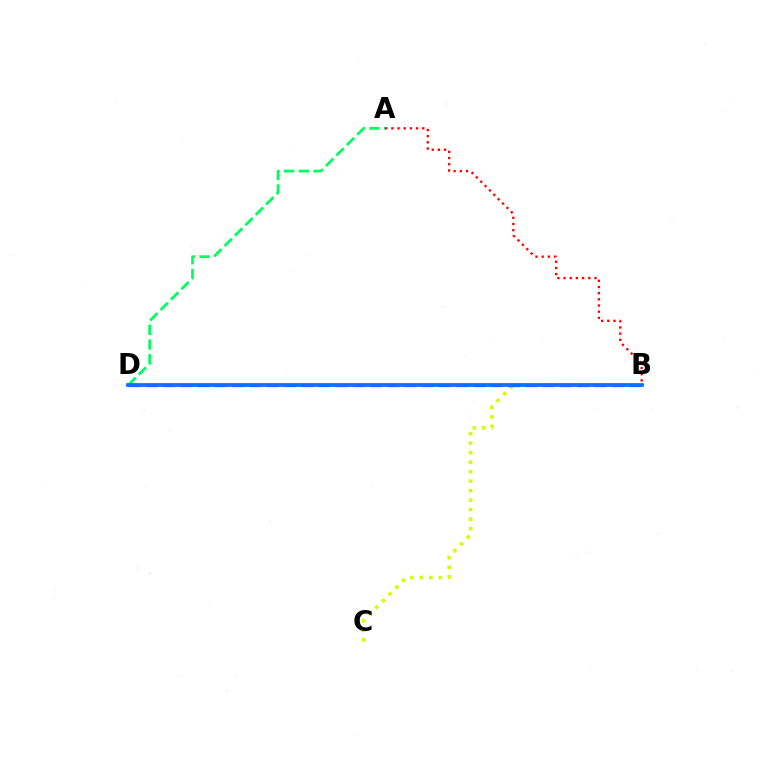{('B', 'C'): [{'color': '#d1ff00', 'line_style': 'dotted', 'thickness': 2.58}], ('B', 'D'): [{'color': '#b900ff', 'line_style': 'dashed', 'thickness': 2.34}, {'color': '#0074ff', 'line_style': 'solid', 'thickness': 2.69}], ('A', 'D'): [{'color': '#00ff5c', 'line_style': 'dashed', 'thickness': 2.0}], ('A', 'B'): [{'color': '#ff0000', 'line_style': 'dotted', 'thickness': 1.68}]}